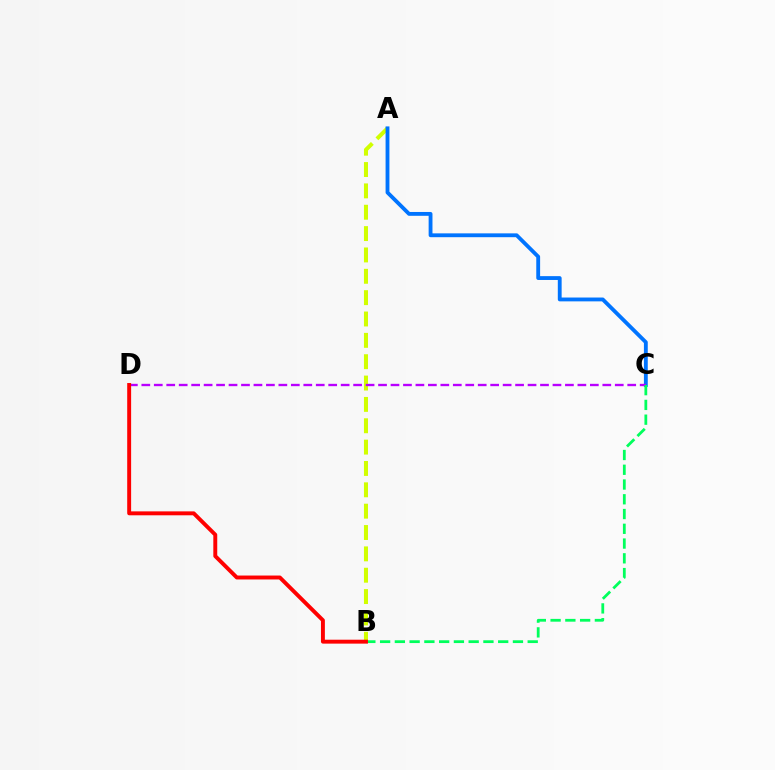{('A', 'B'): [{'color': '#d1ff00', 'line_style': 'dashed', 'thickness': 2.9}], ('A', 'C'): [{'color': '#0074ff', 'line_style': 'solid', 'thickness': 2.76}], ('C', 'D'): [{'color': '#b900ff', 'line_style': 'dashed', 'thickness': 1.69}], ('B', 'C'): [{'color': '#00ff5c', 'line_style': 'dashed', 'thickness': 2.01}], ('B', 'D'): [{'color': '#ff0000', 'line_style': 'solid', 'thickness': 2.82}]}